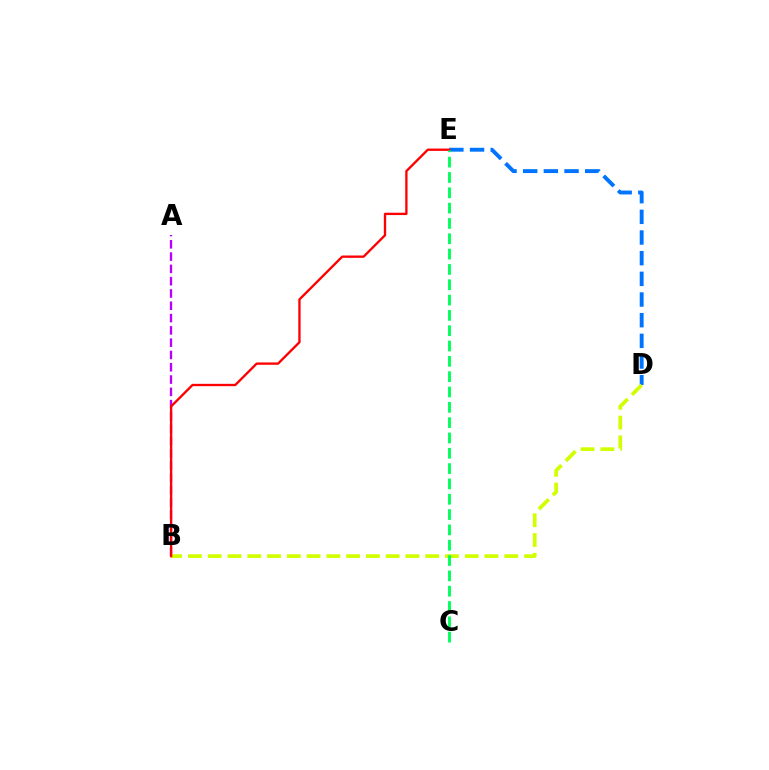{('D', 'E'): [{'color': '#0074ff', 'line_style': 'dashed', 'thickness': 2.81}], ('A', 'B'): [{'color': '#b900ff', 'line_style': 'dashed', 'thickness': 1.67}], ('B', 'D'): [{'color': '#d1ff00', 'line_style': 'dashed', 'thickness': 2.69}], ('B', 'E'): [{'color': '#ff0000', 'line_style': 'solid', 'thickness': 1.68}], ('C', 'E'): [{'color': '#00ff5c', 'line_style': 'dashed', 'thickness': 2.08}]}